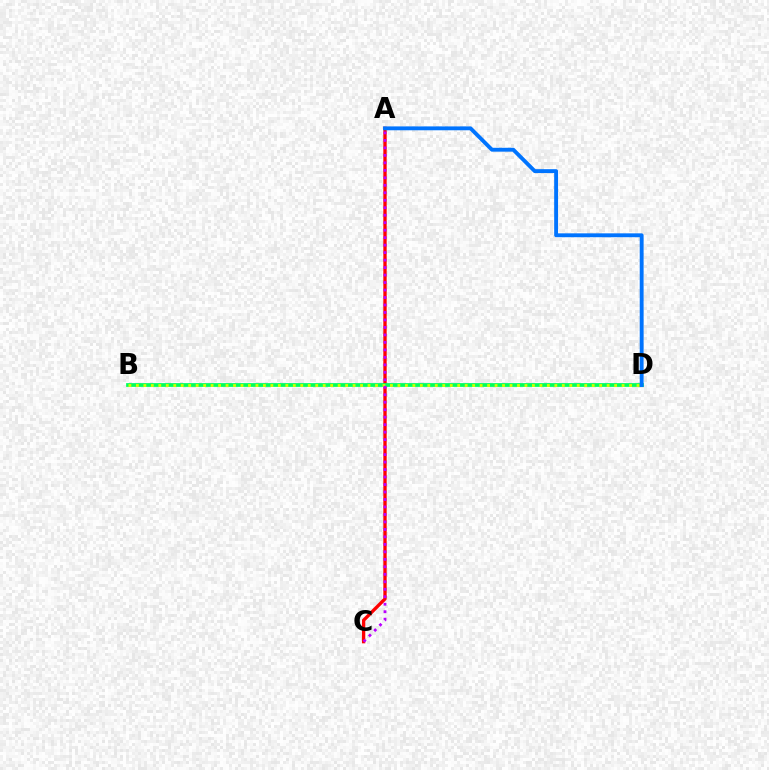{('A', 'C'): [{'color': '#ff0000', 'line_style': 'solid', 'thickness': 2.4}, {'color': '#b900ff', 'line_style': 'dotted', 'thickness': 2.03}], ('B', 'D'): [{'color': '#00ff5c', 'line_style': 'solid', 'thickness': 2.7}, {'color': '#d1ff00', 'line_style': 'dotted', 'thickness': 2.03}], ('A', 'D'): [{'color': '#0074ff', 'line_style': 'solid', 'thickness': 2.79}]}